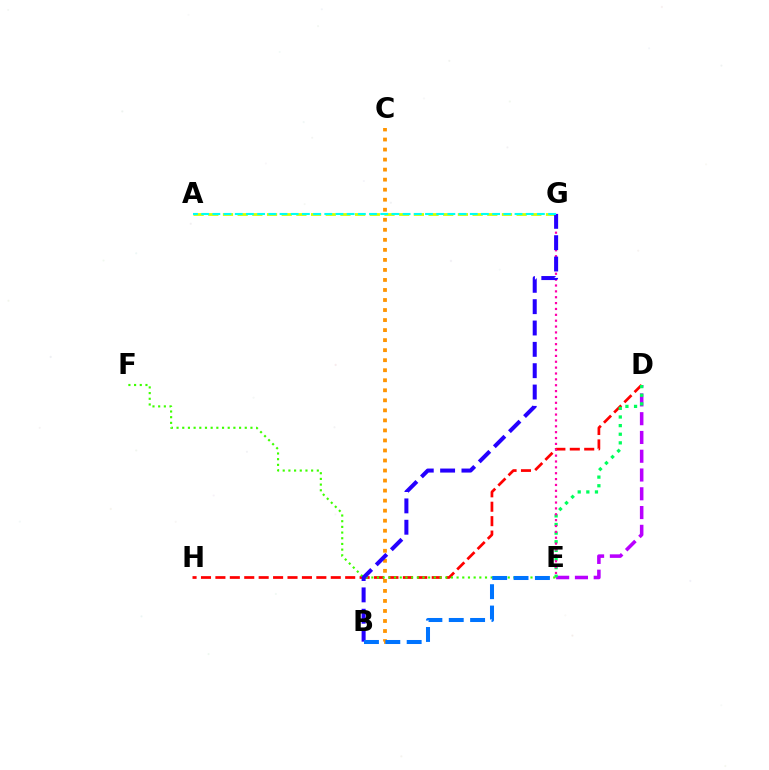{('D', 'E'): [{'color': '#b900ff', 'line_style': 'dashed', 'thickness': 2.55}, {'color': '#00ff5c', 'line_style': 'dotted', 'thickness': 2.34}], ('D', 'H'): [{'color': '#ff0000', 'line_style': 'dashed', 'thickness': 1.96}], ('A', 'G'): [{'color': '#d1ff00', 'line_style': 'dashed', 'thickness': 1.99}, {'color': '#00fff6', 'line_style': 'dashed', 'thickness': 1.52}], ('E', 'F'): [{'color': '#3dff00', 'line_style': 'dotted', 'thickness': 1.54}], ('B', 'C'): [{'color': '#ff9400', 'line_style': 'dotted', 'thickness': 2.73}], ('E', 'G'): [{'color': '#ff00ac', 'line_style': 'dotted', 'thickness': 1.59}], ('B', 'G'): [{'color': '#2500ff', 'line_style': 'dashed', 'thickness': 2.9}], ('B', 'E'): [{'color': '#0074ff', 'line_style': 'dashed', 'thickness': 2.9}]}